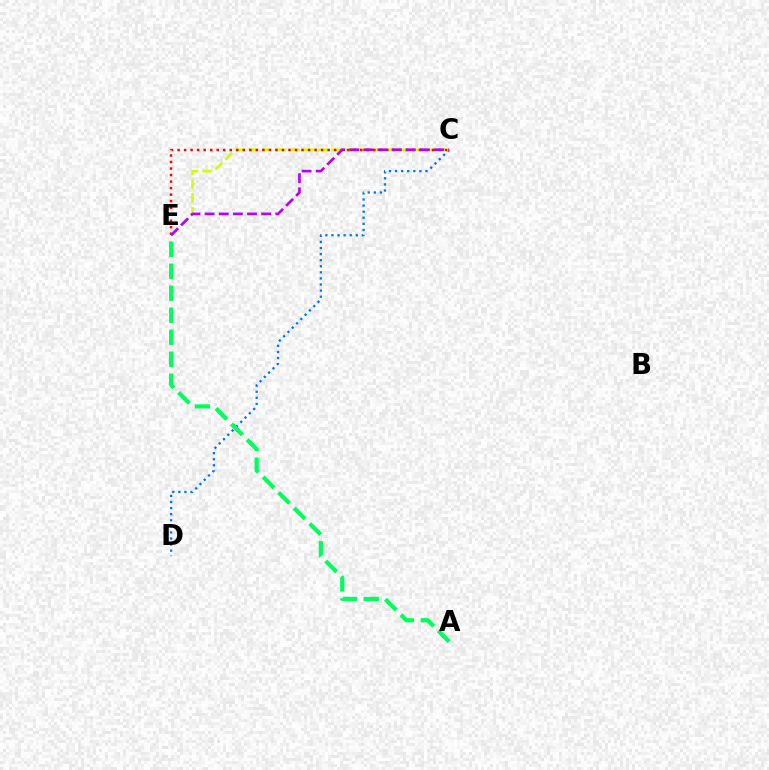{('C', 'D'): [{'color': '#0074ff', 'line_style': 'dotted', 'thickness': 1.65}], ('C', 'E'): [{'color': '#d1ff00', 'line_style': 'dashed', 'thickness': 1.88}, {'color': '#ff0000', 'line_style': 'dotted', 'thickness': 1.77}, {'color': '#b900ff', 'line_style': 'dashed', 'thickness': 1.92}], ('A', 'E'): [{'color': '#00ff5c', 'line_style': 'dashed', 'thickness': 2.99}]}